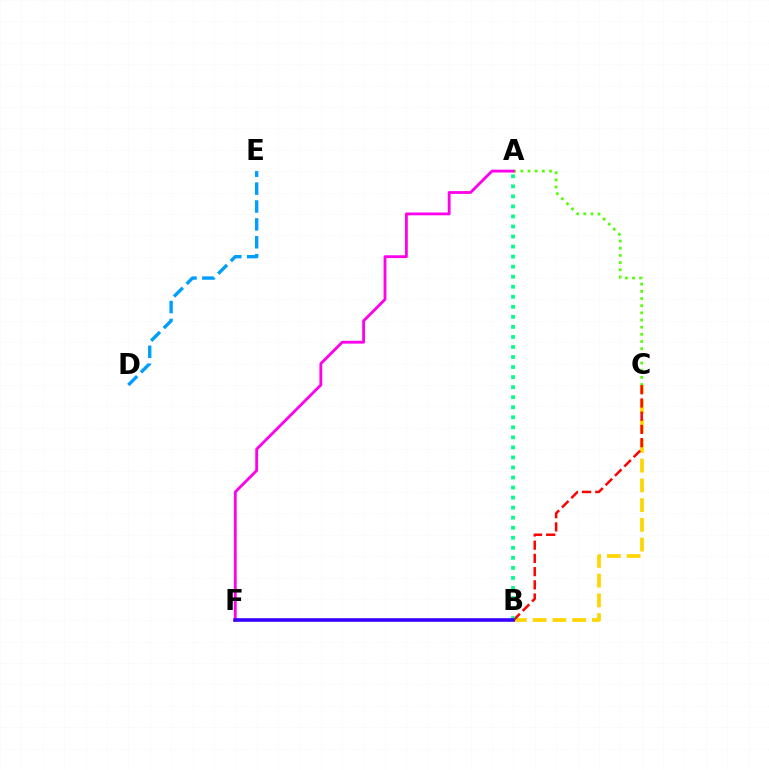{('D', 'E'): [{'color': '#009eff', 'line_style': 'dashed', 'thickness': 2.43}], ('A', 'C'): [{'color': '#4fff00', 'line_style': 'dotted', 'thickness': 1.95}], ('B', 'C'): [{'color': '#ffd500', 'line_style': 'dashed', 'thickness': 2.68}, {'color': '#ff0000', 'line_style': 'dashed', 'thickness': 1.8}], ('A', 'F'): [{'color': '#ff00ed', 'line_style': 'solid', 'thickness': 2.03}], ('A', 'B'): [{'color': '#00ff86', 'line_style': 'dotted', 'thickness': 2.73}], ('B', 'F'): [{'color': '#3700ff', 'line_style': 'solid', 'thickness': 2.58}]}